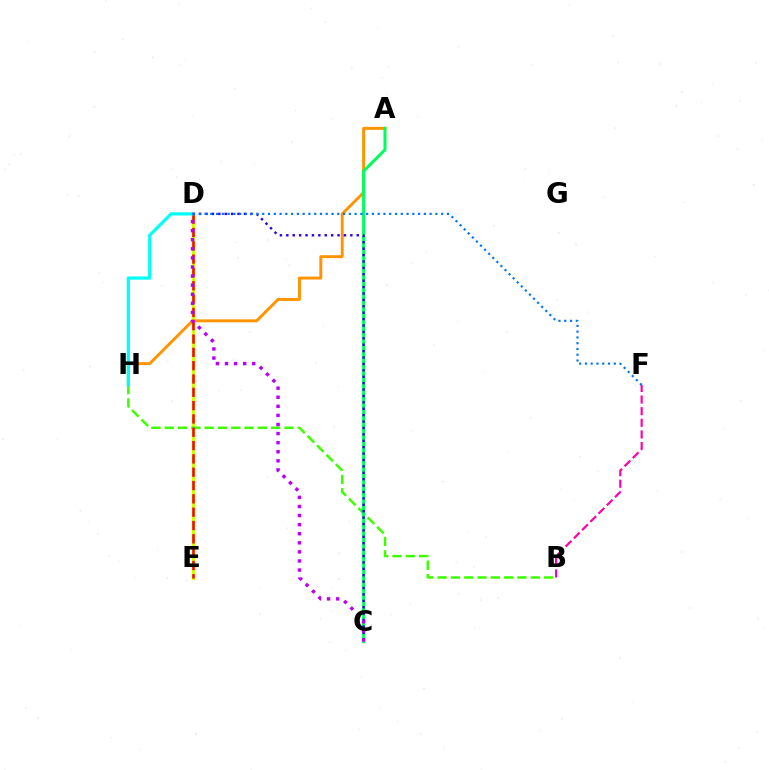{('D', 'E'): [{'color': '#d1ff00', 'line_style': 'solid', 'thickness': 2.39}, {'color': '#ff0000', 'line_style': 'dashed', 'thickness': 1.81}], ('B', 'H'): [{'color': '#3dff00', 'line_style': 'dashed', 'thickness': 1.81}], ('A', 'H'): [{'color': '#ff9400', 'line_style': 'solid', 'thickness': 2.11}], ('A', 'C'): [{'color': '#00ff5c', 'line_style': 'solid', 'thickness': 2.19}], ('D', 'H'): [{'color': '#00fff6', 'line_style': 'solid', 'thickness': 2.32}], ('C', 'D'): [{'color': '#2500ff', 'line_style': 'dotted', 'thickness': 1.74}, {'color': '#b900ff', 'line_style': 'dotted', 'thickness': 2.47}], ('B', 'F'): [{'color': '#ff00ac', 'line_style': 'dashed', 'thickness': 1.58}], ('D', 'F'): [{'color': '#0074ff', 'line_style': 'dotted', 'thickness': 1.57}]}